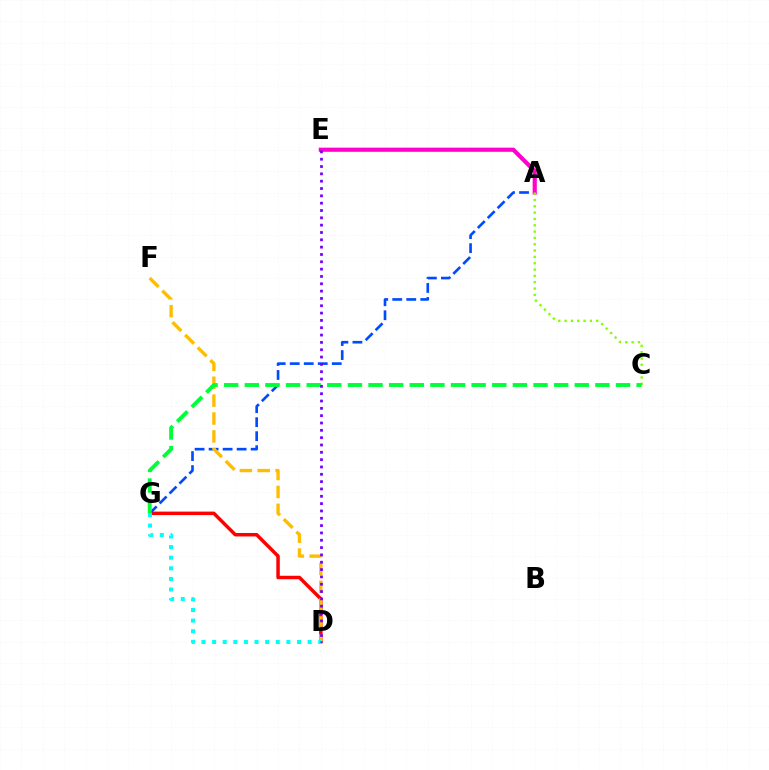{('D', 'G'): [{'color': '#ff0000', 'line_style': 'solid', 'thickness': 2.5}, {'color': '#00fff6', 'line_style': 'dotted', 'thickness': 2.88}], ('A', 'G'): [{'color': '#004bff', 'line_style': 'dashed', 'thickness': 1.9}], ('D', 'F'): [{'color': '#ffbd00', 'line_style': 'dashed', 'thickness': 2.43}], ('A', 'E'): [{'color': '#ff00cf', 'line_style': 'solid', 'thickness': 2.99}], ('A', 'C'): [{'color': '#84ff00', 'line_style': 'dotted', 'thickness': 1.72}], ('C', 'G'): [{'color': '#00ff39', 'line_style': 'dashed', 'thickness': 2.8}], ('D', 'E'): [{'color': '#7200ff', 'line_style': 'dotted', 'thickness': 1.99}]}